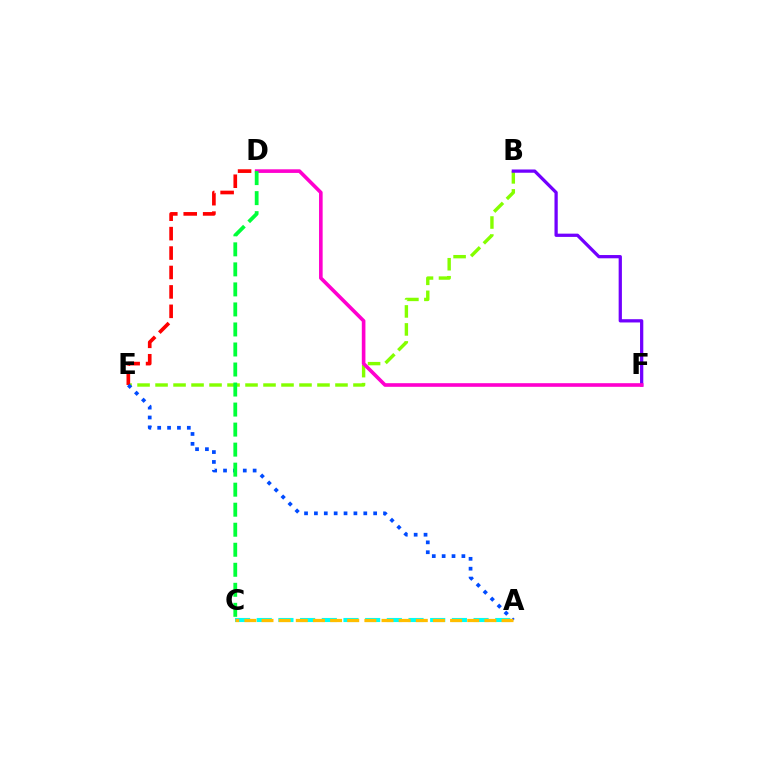{('B', 'E'): [{'color': '#84ff00', 'line_style': 'dashed', 'thickness': 2.44}], ('D', 'E'): [{'color': '#ff0000', 'line_style': 'dashed', 'thickness': 2.64}], ('A', 'C'): [{'color': '#00fff6', 'line_style': 'dashed', 'thickness': 2.95}, {'color': '#ffbd00', 'line_style': 'dashed', 'thickness': 2.33}], ('B', 'F'): [{'color': '#7200ff', 'line_style': 'solid', 'thickness': 2.35}], ('A', 'E'): [{'color': '#004bff', 'line_style': 'dotted', 'thickness': 2.68}], ('D', 'F'): [{'color': '#ff00cf', 'line_style': 'solid', 'thickness': 2.61}], ('C', 'D'): [{'color': '#00ff39', 'line_style': 'dashed', 'thickness': 2.72}]}